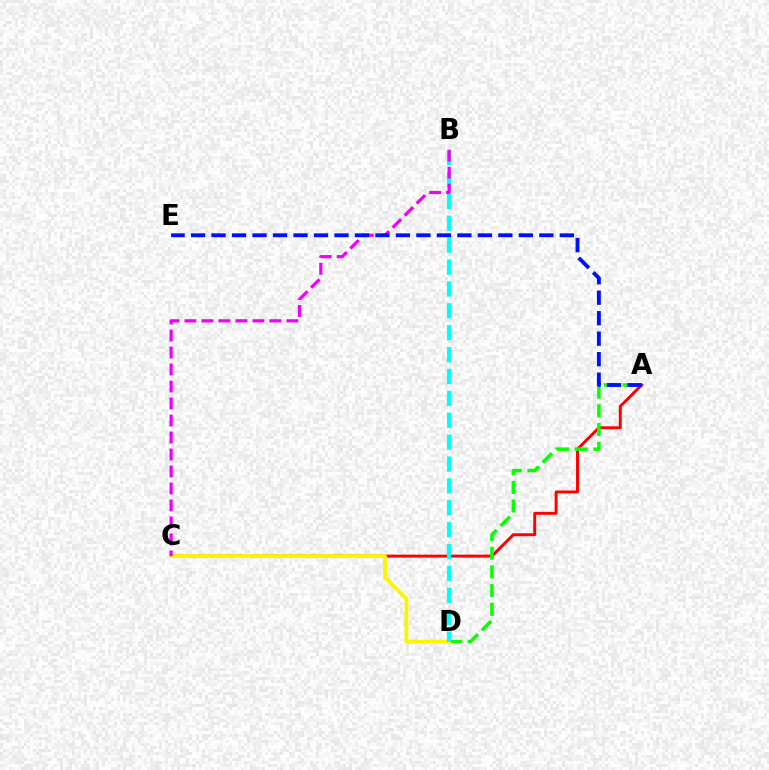{('A', 'C'): [{'color': '#ff0000', 'line_style': 'solid', 'thickness': 2.12}], ('A', 'D'): [{'color': '#08ff00', 'line_style': 'dashed', 'thickness': 2.54}], ('C', 'D'): [{'color': '#fcf500', 'line_style': 'solid', 'thickness': 2.71}], ('B', 'D'): [{'color': '#00fff6', 'line_style': 'dashed', 'thickness': 2.97}], ('B', 'C'): [{'color': '#ee00ff', 'line_style': 'dashed', 'thickness': 2.31}], ('A', 'E'): [{'color': '#0010ff', 'line_style': 'dashed', 'thickness': 2.78}]}